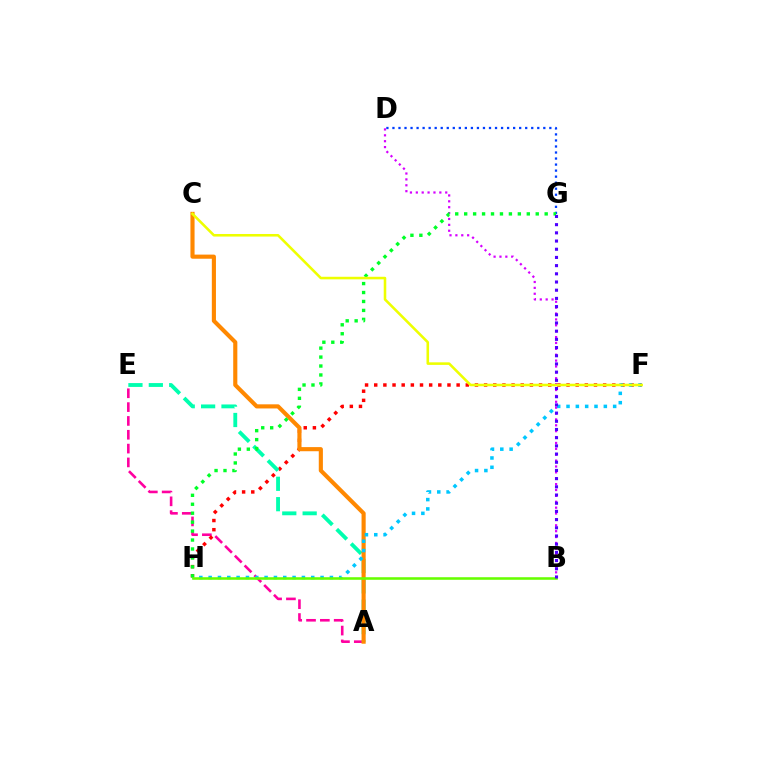{('A', 'E'): [{'color': '#ff00a0', 'line_style': 'dashed', 'thickness': 1.88}, {'color': '#00ffaf', 'line_style': 'dashed', 'thickness': 2.77}], ('F', 'H'): [{'color': '#ff0000', 'line_style': 'dotted', 'thickness': 2.49}, {'color': '#00c7ff', 'line_style': 'dotted', 'thickness': 2.53}], ('B', 'D'): [{'color': '#d600ff', 'line_style': 'dotted', 'thickness': 1.6}], ('A', 'C'): [{'color': '#ff8800', 'line_style': 'solid', 'thickness': 2.97}], ('D', 'G'): [{'color': '#003fff', 'line_style': 'dotted', 'thickness': 1.64}], ('G', 'H'): [{'color': '#00ff27', 'line_style': 'dotted', 'thickness': 2.43}], ('C', 'F'): [{'color': '#eeff00', 'line_style': 'solid', 'thickness': 1.85}], ('B', 'H'): [{'color': '#66ff00', 'line_style': 'solid', 'thickness': 1.85}], ('B', 'G'): [{'color': '#4f00ff', 'line_style': 'dotted', 'thickness': 2.23}]}